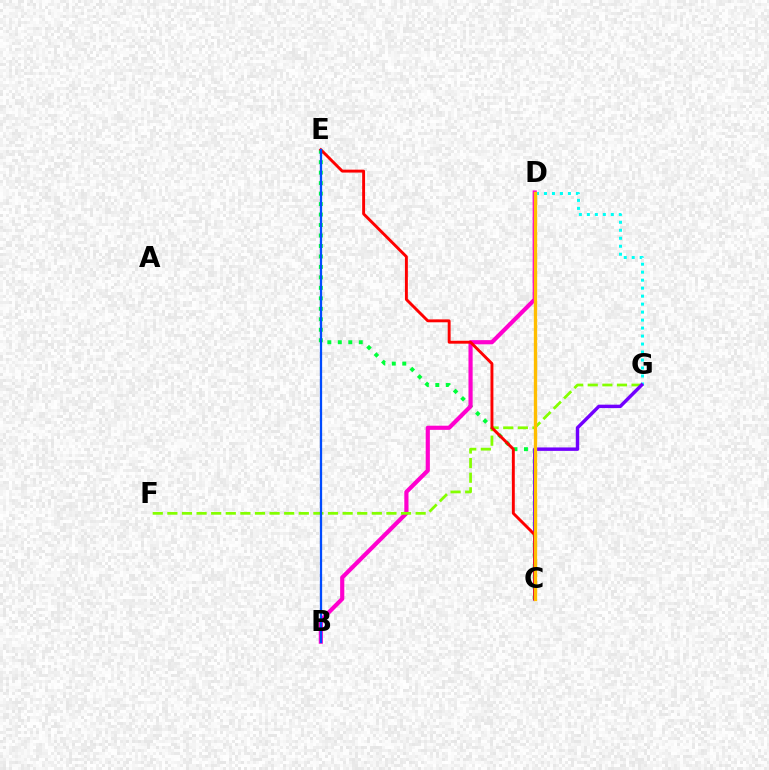{('C', 'E'): [{'color': '#00ff39', 'line_style': 'dotted', 'thickness': 2.85}, {'color': '#ff0000', 'line_style': 'solid', 'thickness': 2.09}], ('B', 'D'): [{'color': '#ff00cf', 'line_style': 'solid', 'thickness': 2.99}], ('F', 'G'): [{'color': '#84ff00', 'line_style': 'dashed', 'thickness': 1.98}], ('D', 'G'): [{'color': '#00fff6', 'line_style': 'dotted', 'thickness': 2.17}], ('C', 'G'): [{'color': '#7200ff', 'line_style': 'solid', 'thickness': 2.47}], ('B', 'E'): [{'color': '#004bff', 'line_style': 'solid', 'thickness': 1.64}], ('C', 'D'): [{'color': '#ffbd00', 'line_style': 'solid', 'thickness': 2.4}]}